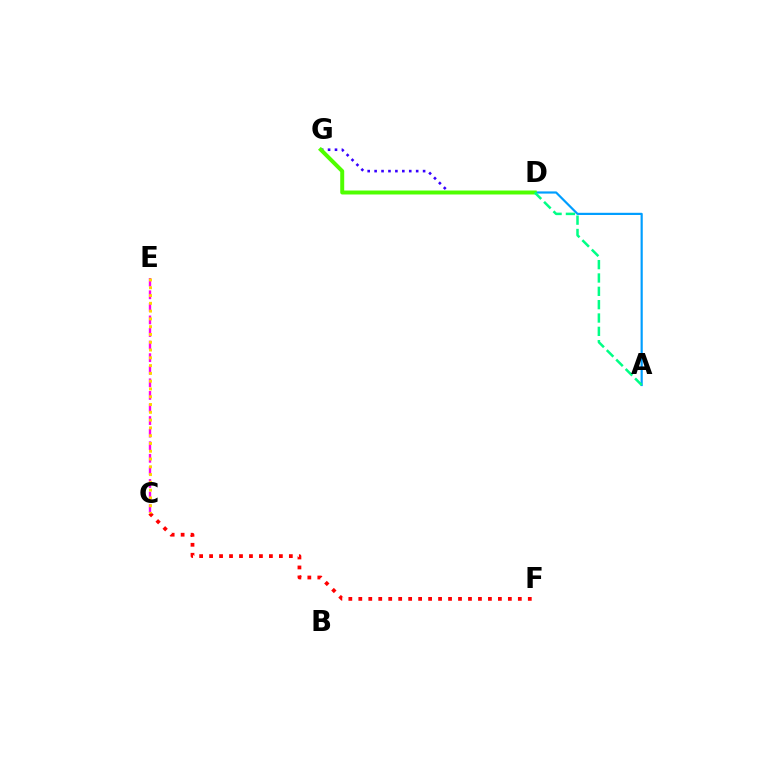{('A', 'D'): [{'color': '#009eff', 'line_style': 'solid', 'thickness': 1.57}, {'color': '#00ff86', 'line_style': 'dashed', 'thickness': 1.81}], ('D', 'G'): [{'color': '#3700ff', 'line_style': 'dotted', 'thickness': 1.88}, {'color': '#4fff00', 'line_style': 'solid', 'thickness': 2.86}], ('C', 'E'): [{'color': '#ff00ed', 'line_style': 'dashed', 'thickness': 1.71}, {'color': '#ffd500', 'line_style': 'dotted', 'thickness': 2.12}], ('C', 'F'): [{'color': '#ff0000', 'line_style': 'dotted', 'thickness': 2.71}]}